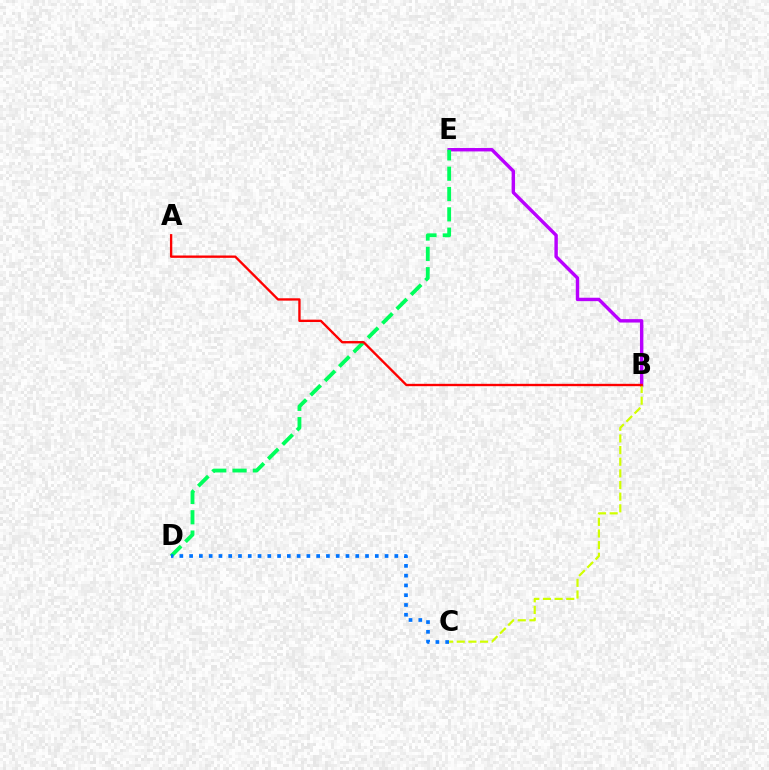{('B', 'E'): [{'color': '#b900ff', 'line_style': 'solid', 'thickness': 2.46}], ('B', 'C'): [{'color': '#d1ff00', 'line_style': 'dashed', 'thickness': 1.58}], ('D', 'E'): [{'color': '#00ff5c', 'line_style': 'dashed', 'thickness': 2.76}], ('C', 'D'): [{'color': '#0074ff', 'line_style': 'dotted', 'thickness': 2.66}], ('A', 'B'): [{'color': '#ff0000', 'line_style': 'solid', 'thickness': 1.69}]}